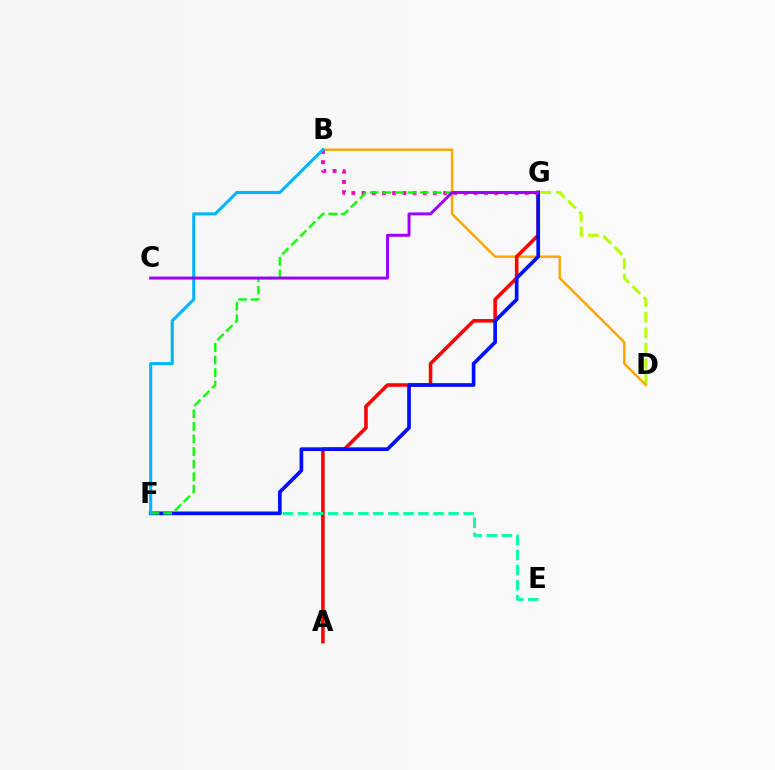{('D', 'G'): [{'color': '#b3ff00', 'line_style': 'dashed', 'thickness': 2.12}], ('B', 'D'): [{'color': '#ffa500', 'line_style': 'solid', 'thickness': 1.77}], ('A', 'G'): [{'color': '#ff0000', 'line_style': 'solid', 'thickness': 2.56}], ('E', 'F'): [{'color': '#00ff9d', 'line_style': 'dashed', 'thickness': 2.05}], ('F', 'G'): [{'color': '#0010ff', 'line_style': 'solid', 'thickness': 2.65}, {'color': '#08ff00', 'line_style': 'dashed', 'thickness': 1.71}], ('B', 'G'): [{'color': '#ff00bd', 'line_style': 'dotted', 'thickness': 2.77}], ('B', 'F'): [{'color': '#00b5ff', 'line_style': 'solid', 'thickness': 2.23}], ('C', 'G'): [{'color': '#9b00ff', 'line_style': 'solid', 'thickness': 2.13}]}